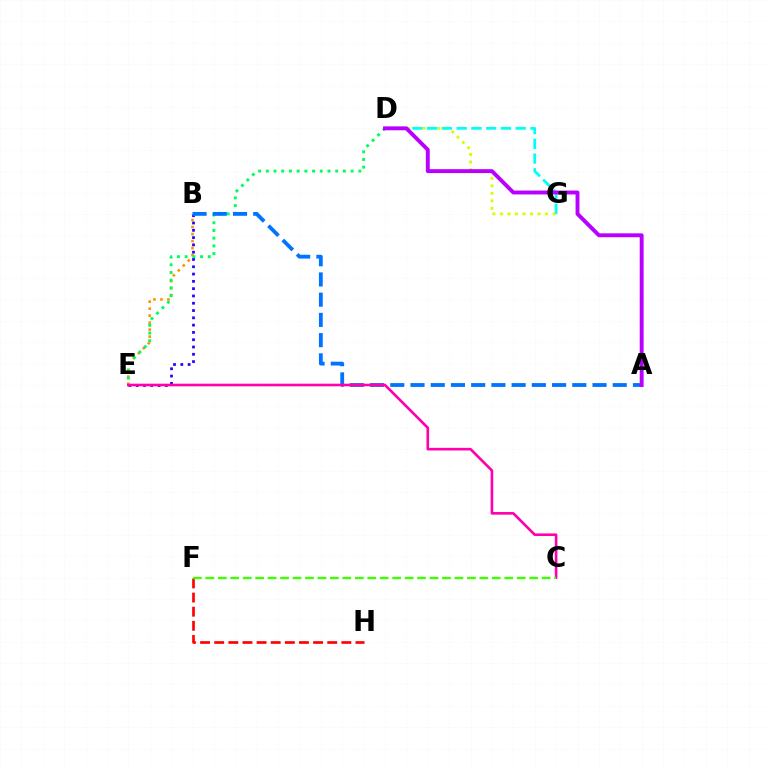{('D', 'G'): [{'color': '#d1ff00', 'line_style': 'dotted', 'thickness': 2.04}, {'color': '#00fff6', 'line_style': 'dashed', 'thickness': 2.0}], ('B', 'E'): [{'color': '#ff9400', 'line_style': 'dotted', 'thickness': 1.9}, {'color': '#2500ff', 'line_style': 'dotted', 'thickness': 1.98}], ('D', 'E'): [{'color': '#00ff5c', 'line_style': 'dotted', 'thickness': 2.09}], ('A', 'B'): [{'color': '#0074ff', 'line_style': 'dashed', 'thickness': 2.75}], ('C', 'E'): [{'color': '#ff00ac', 'line_style': 'solid', 'thickness': 1.9}], ('F', 'H'): [{'color': '#ff0000', 'line_style': 'dashed', 'thickness': 1.92}], ('A', 'D'): [{'color': '#b900ff', 'line_style': 'solid', 'thickness': 2.81}], ('C', 'F'): [{'color': '#3dff00', 'line_style': 'dashed', 'thickness': 1.69}]}